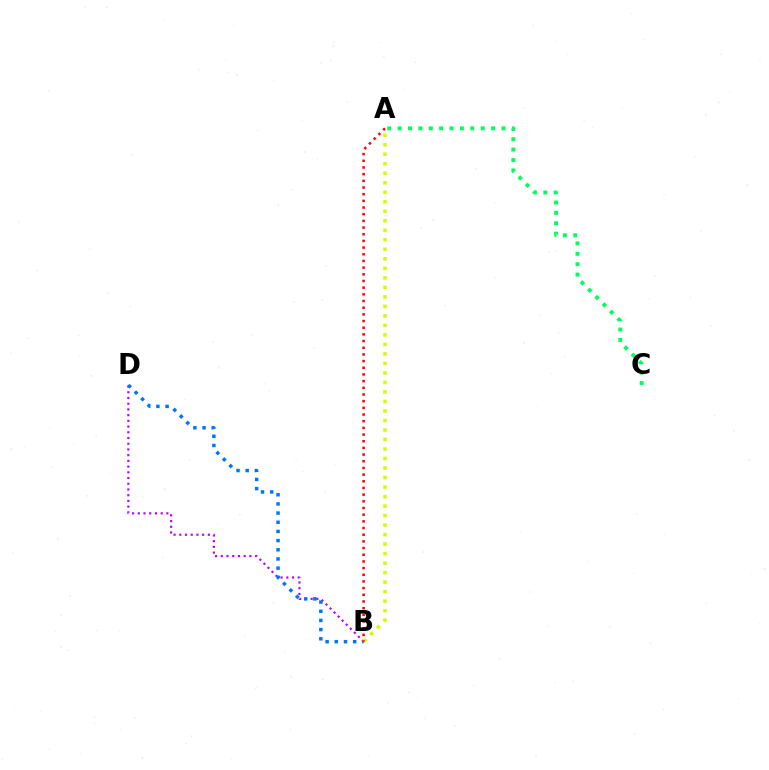{('B', 'D'): [{'color': '#b900ff', 'line_style': 'dotted', 'thickness': 1.55}, {'color': '#0074ff', 'line_style': 'dotted', 'thickness': 2.49}], ('A', 'C'): [{'color': '#00ff5c', 'line_style': 'dotted', 'thickness': 2.82}], ('A', 'B'): [{'color': '#d1ff00', 'line_style': 'dotted', 'thickness': 2.58}, {'color': '#ff0000', 'line_style': 'dotted', 'thickness': 1.81}]}